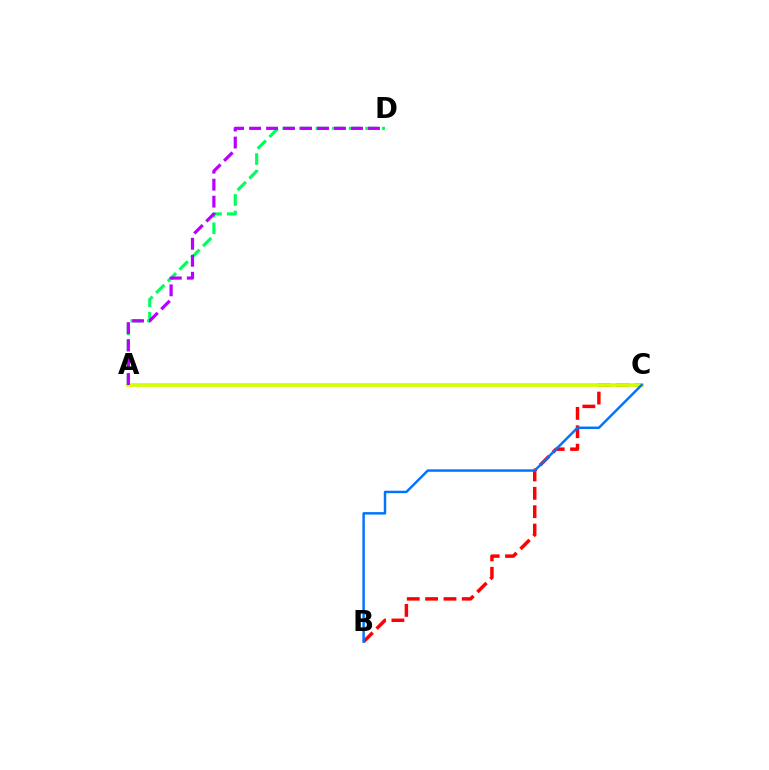{('B', 'C'): [{'color': '#ff0000', 'line_style': 'dashed', 'thickness': 2.49}, {'color': '#0074ff', 'line_style': 'solid', 'thickness': 1.77}], ('A', 'D'): [{'color': '#00ff5c', 'line_style': 'dashed', 'thickness': 2.25}, {'color': '#b900ff', 'line_style': 'dashed', 'thickness': 2.31}], ('A', 'C'): [{'color': '#d1ff00', 'line_style': 'solid', 'thickness': 2.67}]}